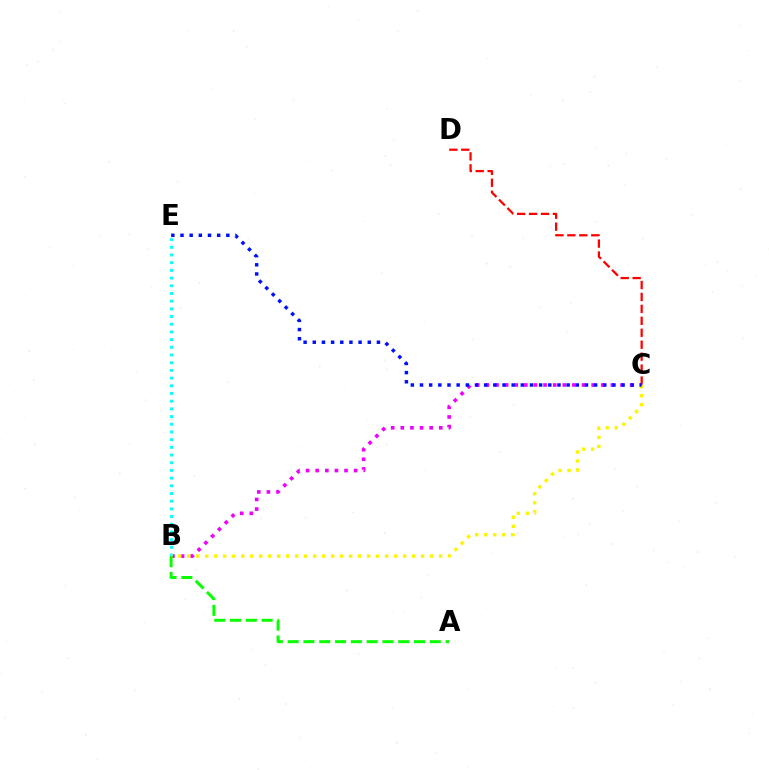{('C', 'D'): [{'color': '#ff0000', 'line_style': 'dashed', 'thickness': 1.62}], ('B', 'C'): [{'color': '#ee00ff', 'line_style': 'dotted', 'thickness': 2.61}, {'color': '#fcf500', 'line_style': 'dotted', 'thickness': 2.44}], ('B', 'E'): [{'color': '#00fff6', 'line_style': 'dotted', 'thickness': 2.09}], ('A', 'B'): [{'color': '#08ff00', 'line_style': 'dashed', 'thickness': 2.15}], ('C', 'E'): [{'color': '#0010ff', 'line_style': 'dotted', 'thickness': 2.49}]}